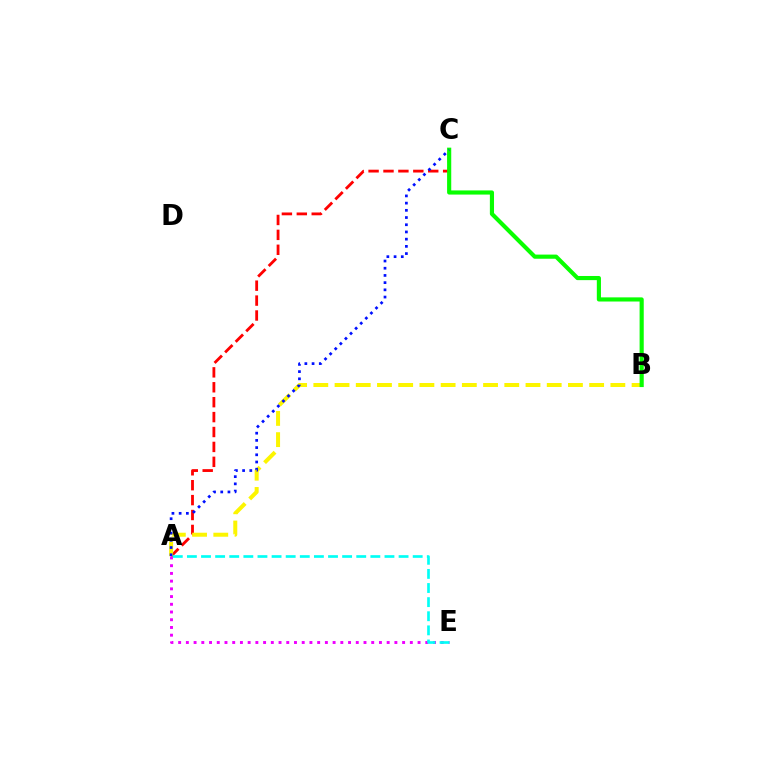{('A', 'C'): [{'color': '#ff0000', 'line_style': 'dashed', 'thickness': 2.03}, {'color': '#0010ff', 'line_style': 'dotted', 'thickness': 1.96}], ('A', 'B'): [{'color': '#fcf500', 'line_style': 'dashed', 'thickness': 2.88}], ('A', 'E'): [{'color': '#ee00ff', 'line_style': 'dotted', 'thickness': 2.1}, {'color': '#00fff6', 'line_style': 'dashed', 'thickness': 1.92}], ('B', 'C'): [{'color': '#08ff00', 'line_style': 'solid', 'thickness': 2.98}]}